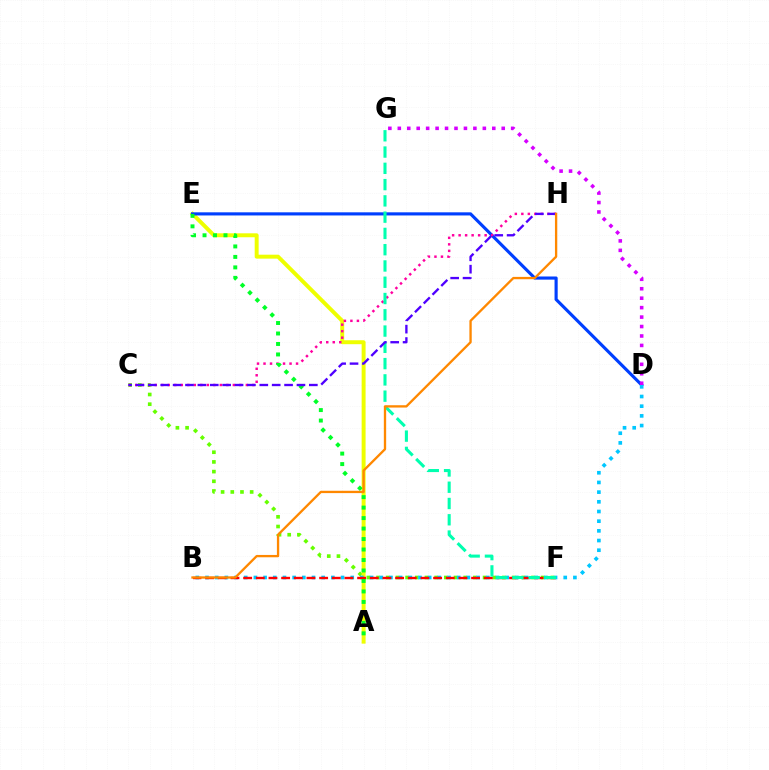{('C', 'F'): [{'color': '#66ff00', 'line_style': 'dotted', 'thickness': 2.63}], ('A', 'E'): [{'color': '#eeff00', 'line_style': 'solid', 'thickness': 2.84}, {'color': '#00ff27', 'line_style': 'dotted', 'thickness': 2.85}], ('D', 'E'): [{'color': '#003fff', 'line_style': 'solid', 'thickness': 2.26}], ('B', 'D'): [{'color': '#00c7ff', 'line_style': 'dotted', 'thickness': 2.63}], ('C', 'H'): [{'color': '#ff00a0', 'line_style': 'dotted', 'thickness': 1.77}, {'color': '#4f00ff', 'line_style': 'dashed', 'thickness': 1.68}], ('B', 'F'): [{'color': '#ff0000', 'line_style': 'dashed', 'thickness': 1.72}], ('F', 'G'): [{'color': '#00ffaf', 'line_style': 'dashed', 'thickness': 2.21}], ('D', 'G'): [{'color': '#d600ff', 'line_style': 'dotted', 'thickness': 2.57}], ('B', 'H'): [{'color': '#ff8800', 'line_style': 'solid', 'thickness': 1.67}]}